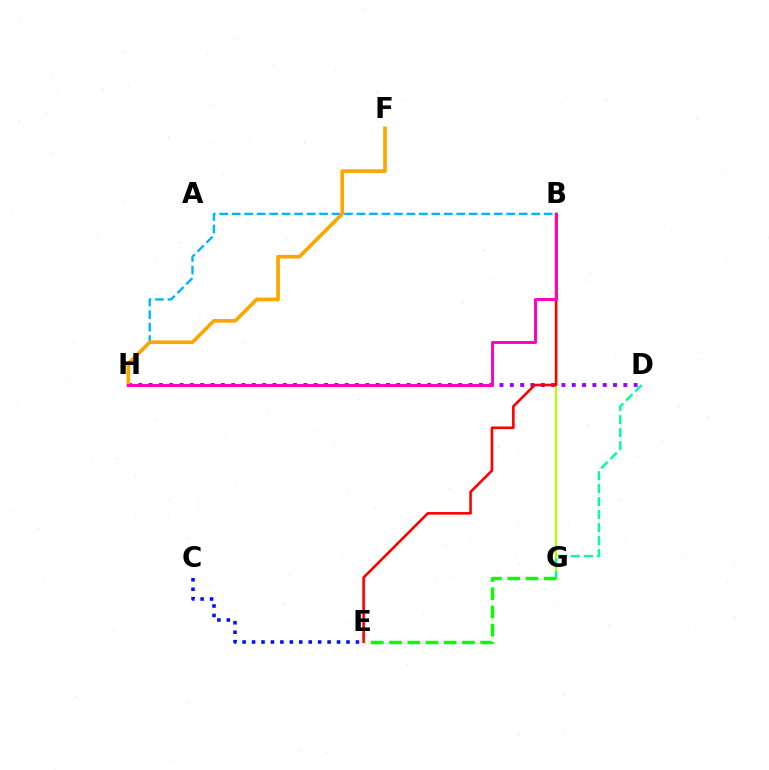{('D', 'H'): [{'color': '#9b00ff', 'line_style': 'dotted', 'thickness': 2.8}], ('B', 'G'): [{'color': '#b3ff00', 'line_style': 'solid', 'thickness': 1.62}], ('D', 'G'): [{'color': '#00ff9d', 'line_style': 'dashed', 'thickness': 1.76}], ('B', 'E'): [{'color': '#ff0000', 'line_style': 'solid', 'thickness': 1.88}], ('B', 'H'): [{'color': '#00b5ff', 'line_style': 'dashed', 'thickness': 1.69}, {'color': '#ff00bd', 'line_style': 'solid', 'thickness': 2.1}], ('F', 'H'): [{'color': '#ffa500', 'line_style': 'solid', 'thickness': 2.63}], ('C', 'E'): [{'color': '#0010ff', 'line_style': 'dotted', 'thickness': 2.57}], ('E', 'G'): [{'color': '#08ff00', 'line_style': 'dashed', 'thickness': 2.47}]}